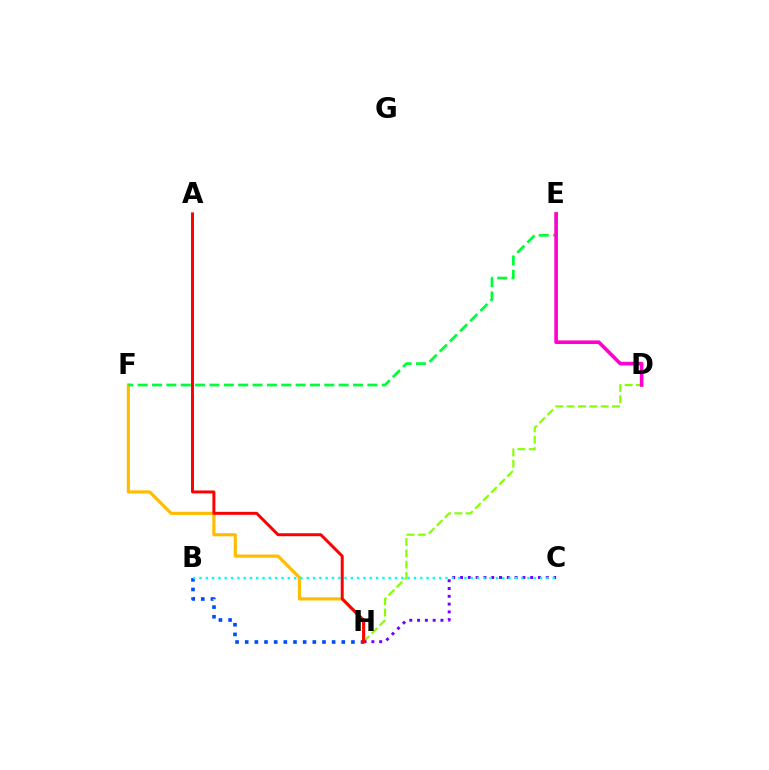{('D', 'H'): [{'color': '#84ff00', 'line_style': 'dashed', 'thickness': 1.54}], ('F', 'H'): [{'color': '#ffbd00', 'line_style': 'solid', 'thickness': 2.28}], ('B', 'H'): [{'color': '#004bff', 'line_style': 'dotted', 'thickness': 2.62}], ('E', 'F'): [{'color': '#00ff39', 'line_style': 'dashed', 'thickness': 1.95}], ('C', 'H'): [{'color': '#7200ff', 'line_style': 'dotted', 'thickness': 2.12}], ('D', 'E'): [{'color': '#ff00cf', 'line_style': 'solid', 'thickness': 2.61}], ('B', 'C'): [{'color': '#00fff6', 'line_style': 'dotted', 'thickness': 1.71}], ('A', 'H'): [{'color': '#ff0000', 'line_style': 'solid', 'thickness': 2.14}]}